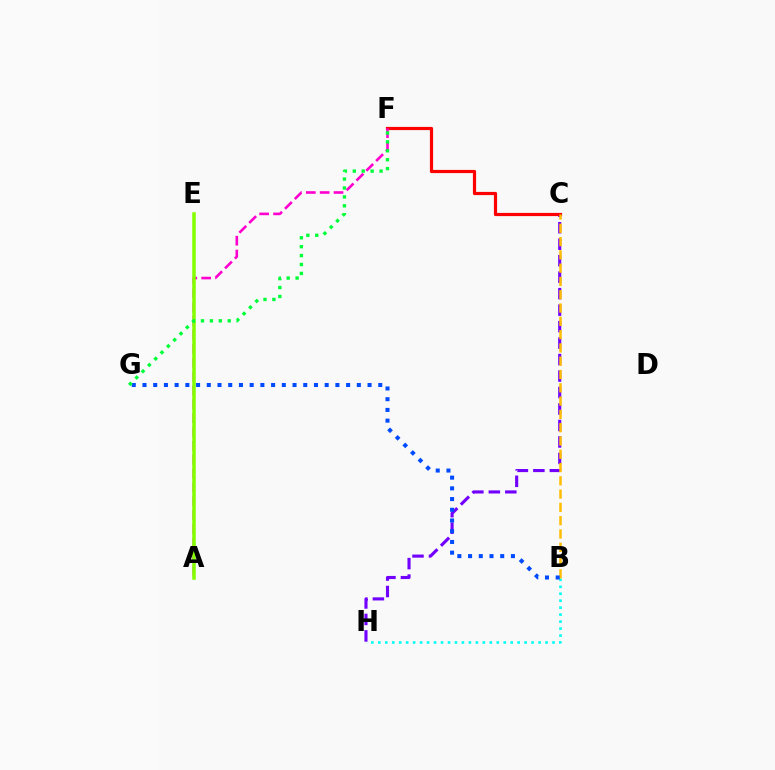{('B', 'H'): [{'color': '#00fff6', 'line_style': 'dotted', 'thickness': 1.89}], ('C', 'H'): [{'color': '#7200ff', 'line_style': 'dashed', 'thickness': 2.24}], ('C', 'F'): [{'color': '#ff0000', 'line_style': 'solid', 'thickness': 2.3}], ('A', 'F'): [{'color': '#ff00cf', 'line_style': 'dashed', 'thickness': 1.88}], ('B', 'C'): [{'color': '#ffbd00', 'line_style': 'dashed', 'thickness': 1.81}], ('B', 'G'): [{'color': '#004bff', 'line_style': 'dotted', 'thickness': 2.91}], ('A', 'E'): [{'color': '#84ff00', 'line_style': 'solid', 'thickness': 2.53}], ('F', 'G'): [{'color': '#00ff39', 'line_style': 'dotted', 'thickness': 2.42}]}